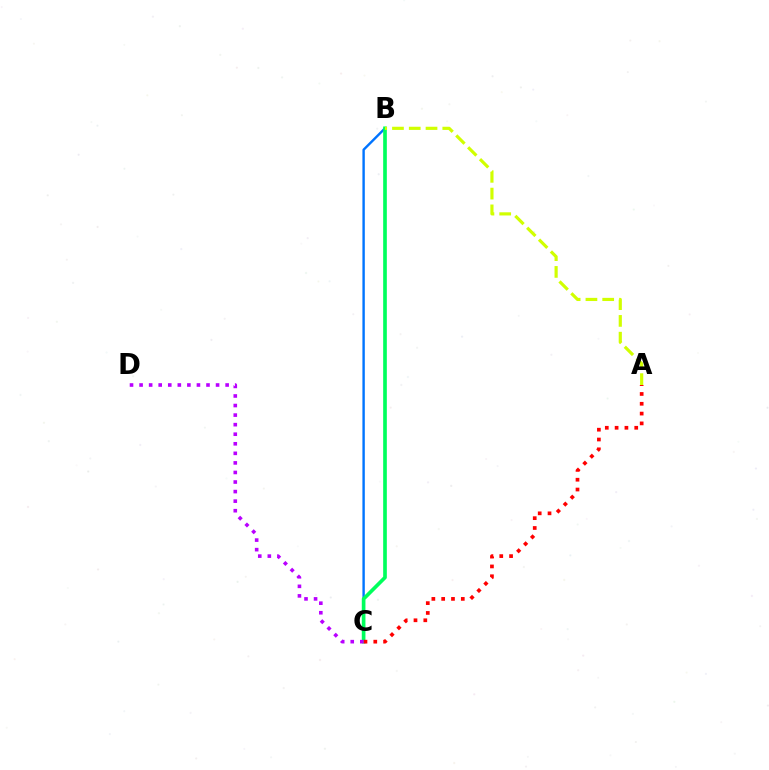{('B', 'C'): [{'color': '#0074ff', 'line_style': 'solid', 'thickness': 1.73}, {'color': '#00ff5c', 'line_style': 'solid', 'thickness': 2.64}], ('A', 'B'): [{'color': '#d1ff00', 'line_style': 'dashed', 'thickness': 2.28}], ('A', 'C'): [{'color': '#ff0000', 'line_style': 'dotted', 'thickness': 2.67}], ('C', 'D'): [{'color': '#b900ff', 'line_style': 'dotted', 'thickness': 2.6}]}